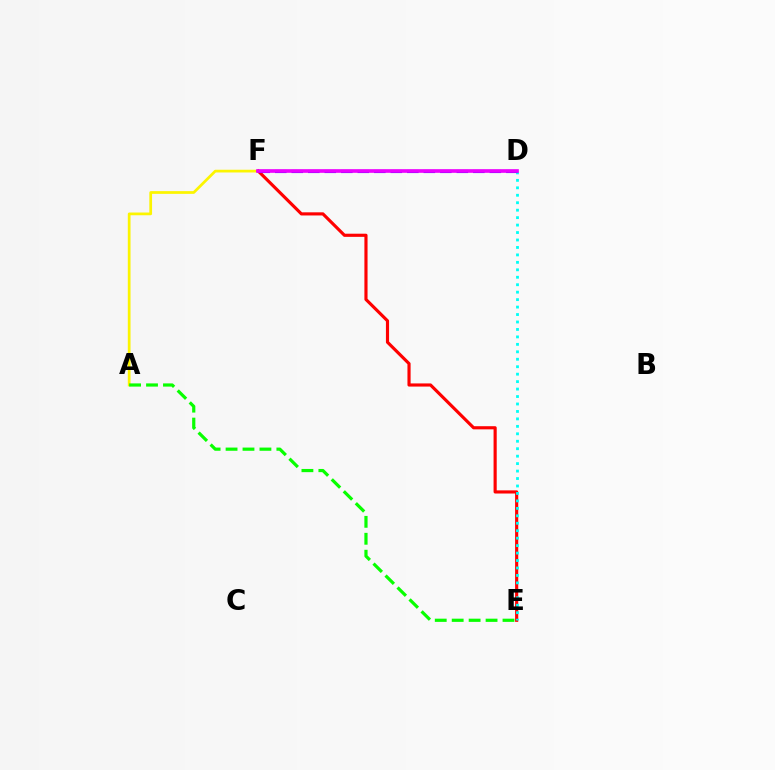{('A', 'F'): [{'color': '#fcf500', 'line_style': 'solid', 'thickness': 1.97}], ('E', 'F'): [{'color': '#ff0000', 'line_style': 'solid', 'thickness': 2.27}], ('D', 'E'): [{'color': '#00fff6', 'line_style': 'dotted', 'thickness': 2.03}], ('D', 'F'): [{'color': '#0010ff', 'line_style': 'dashed', 'thickness': 2.24}, {'color': '#ee00ff', 'line_style': 'solid', 'thickness': 2.63}], ('A', 'E'): [{'color': '#08ff00', 'line_style': 'dashed', 'thickness': 2.3}]}